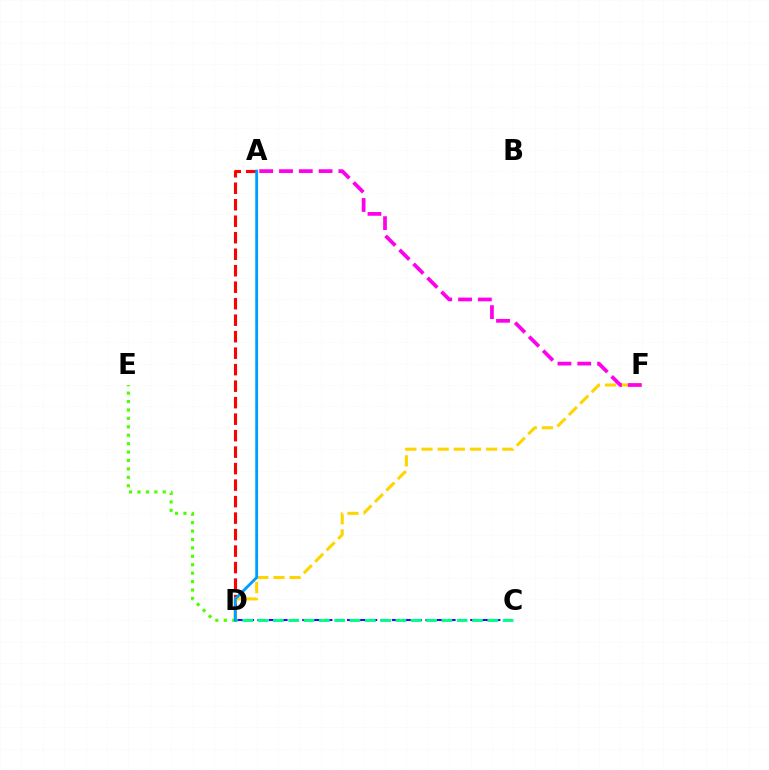{('A', 'D'): [{'color': '#ff0000', 'line_style': 'dashed', 'thickness': 2.24}, {'color': '#009eff', 'line_style': 'solid', 'thickness': 2.05}], ('D', 'F'): [{'color': '#ffd500', 'line_style': 'dashed', 'thickness': 2.2}], ('C', 'D'): [{'color': '#3700ff', 'line_style': 'dashed', 'thickness': 1.52}, {'color': '#00ff86', 'line_style': 'dashed', 'thickness': 2.08}], ('D', 'E'): [{'color': '#4fff00', 'line_style': 'dotted', 'thickness': 2.29}], ('A', 'F'): [{'color': '#ff00ed', 'line_style': 'dashed', 'thickness': 2.69}]}